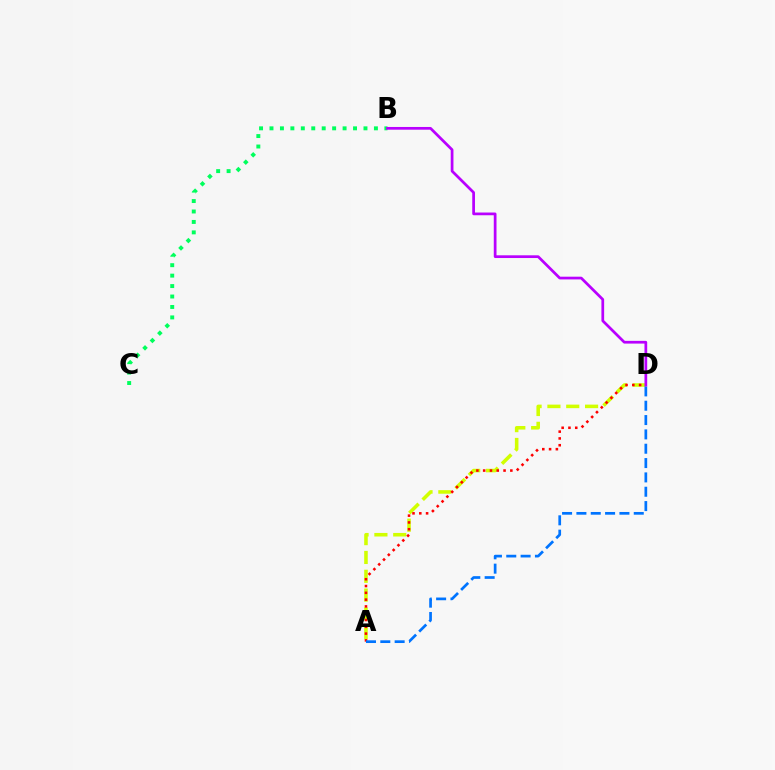{('A', 'D'): [{'color': '#d1ff00', 'line_style': 'dashed', 'thickness': 2.56}, {'color': '#ff0000', 'line_style': 'dotted', 'thickness': 1.85}, {'color': '#0074ff', 'line_style': 'dashed', 'thickness': 1.95}], ('B', 'C'): [{'color': '#00ff5c', 'line_style': 'dotted', 'thickness': 2.84}], ('B', 'D'): [{'color': '#b900ff', 'line_style': 'solid', 'thickness': 1.96}]}